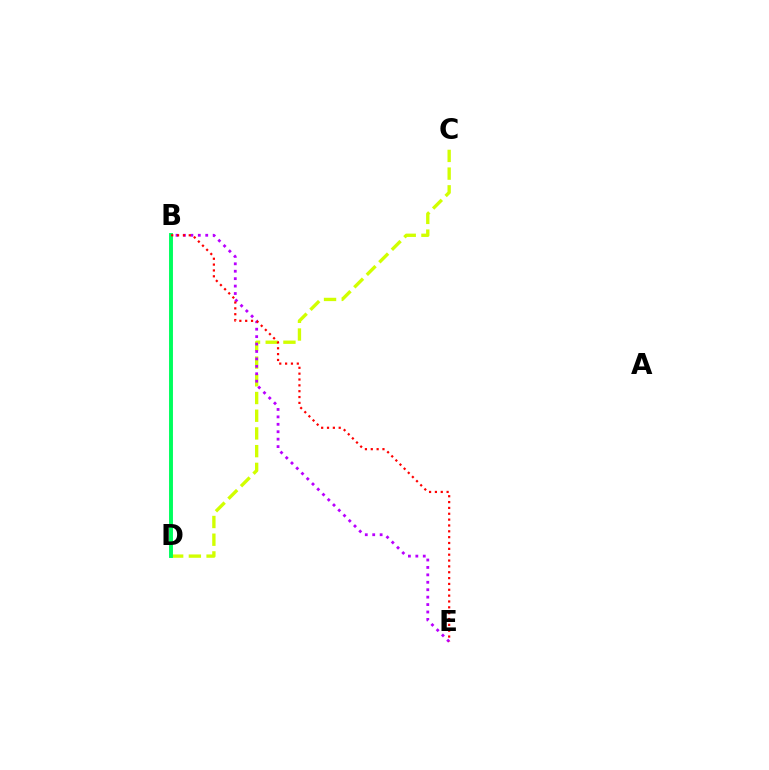{('C', 'D'): [{'color': '#d1ff00', 'line_style': 'dashed', 'thickness': 2.41}], ('B', 'E'): [{'color': '#b900ff', 'line_style': 'dotted', 'thickness': 2.02}, {'color': '#ff0000', 'line_style': 'dotted', 'thickness': 1.59}], ('B', 'D'): [{'color': '#0074ff', 'line_style': 'dashed', 'thickness': 1.71}, {'color': '#00ff5c', 'line_style': 'solid', 'thickness': 2.81}]}